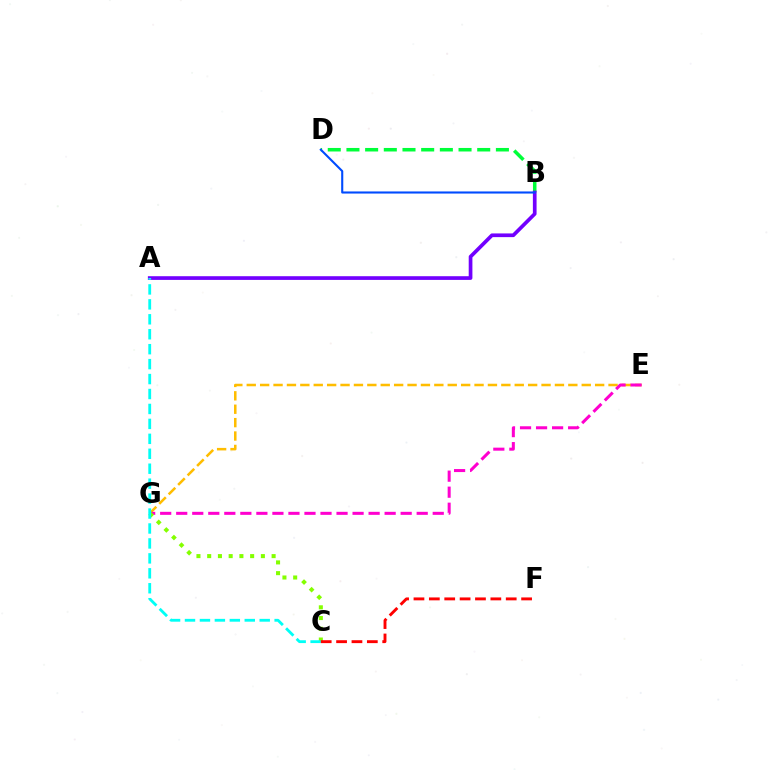{('E', 'G'): [{'color': '#ffbd00', 'line_style': 'dashed', 'thickness': 1.82}, {'color': '#ff00cf', 'line_style': 'dashed', 'thickness': 2.18}], ('B', 'D'): [{'color': '#00ff39', 'line_style': 'dashed', 'thickness': 2.54}, {'color': '#004bff', 'line_style': 'solid', 'thickness': 1.51}], ('C', 'G'): [{'color': '#84ff00', 'line_style': 'dotted', 'thickness': 2.92}], ('A', 'B'): [{'color': '#7200ff', 'line_style': 'solid', 'thickness': 2.66}], ('A', 'C'): [{'color': '#00fff6', 'line_style': 'dashed', 'thickness': 2.03}], ('C', 'F'): [{'color': '#ff0000', 'line_style': 'dashed', 'thickness': 2.09}]}